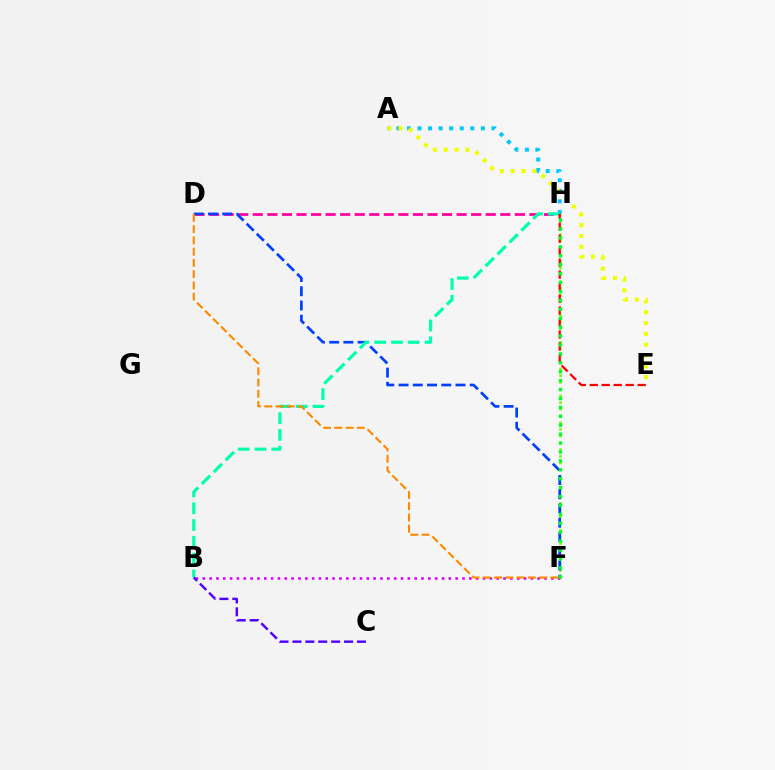{('B', 'F'): [{'color': '#d600ff', 'line_style': 'dotted', 'thickness': 1.86}], ('A', 'H'): [{'color': '#00c7ff', 'line_style': 'dotted', 'thickness': 2.87}], ('D', 'H'): [{'color': '#ff00a0', 'line_style': 'dashed', 'thickness': 1.98}], ('F', 'H'): [{'color': '#66ff00', 'line_style': 'dotted', 'thickness': 1.83}, {'color': '#00ff27', 'line_style': 'dotted', 'thickness': 2.42}], ('D', 'F'): [{'color': '#003fff', 'line_style': 'dashed', 'thickness': 1.93}, {'color': '#ff8800', 'line_style': 'dashed', 'thickness': 1.53}], ('B', 'H'): [{'color': '#00ffaf', 'line_style': 'dashed', 'thickness': 2.28}], ('E', 'H'): [{'color': '#ff0000', 'line_style': 'dashed', 'thickness': 1.63}], ('A', 'E'): [{'color': '#eeff00', 'line_style': 'dotted', 'thickness': 2.94}], ('B', 'C'): [{'color': '#4f00ff', 'line_style': 'dashed', 'thickness': 1.75}]}